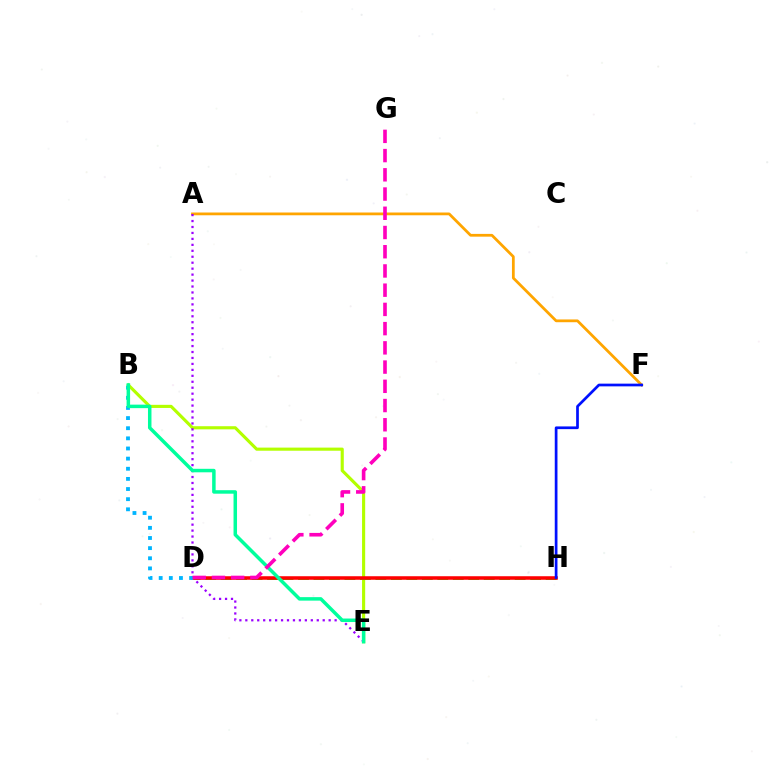{('B', 'E'): [{'color': '#b3ff00', 'line_style': 'solid', 'thickness': 2.25}, {'color': '#00ff9d', 'line_style': 'solid', 'thickness': 2.52}], ('A', 'F'): [{'color': '#ffa500', 'line_style': 'solid', 'thickness': 1.99}], ('A', 'E'): [{'color': '#9b00ff', 'line_style': 'dotted', 'thickness': 1.62}], ('D', 'H'): [{'color': '#08ff00', 'line_style': 'dashed', 'thickness': 2.1}, {'color': '#ff0000', 'line_style': 'solid', 'thickness': 2.55}], ('B', 'D'): [{'color': '#00b5ff', 'line_style': 'dotted', 'thickness': 2.75}], ('F', 'H'): [{'color': '#0010ff', 'line_style': 'solid', 'thickness': 1.95}], ('D', 'G'): [{'color': '#ff00bd', 'line_style': 'dashed', 'thickness': 2.61}]}